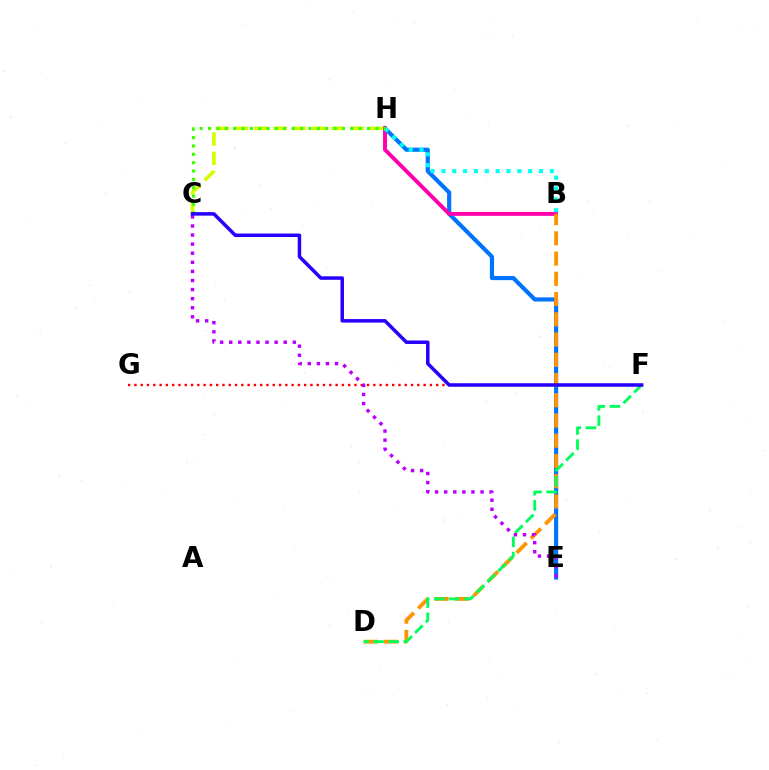{('E', 'H'): [{'color': '#0074ff', 'line_style': 'solid', 'thickness': 2.98}], ('B', 'H'): [{'color': '#ff00ac', 'line_style': 'solid', 'thickness': 2.83}, {'color': '#00fff6', 'line_style': 'dotted', 'thickness': 2.94}], ('B', 'D'): [{'color': '#ff9400', 'line_style': 'dashed', 'thickness': 2.75}], ('D', 'F'): [{'color': '#00ff5c', 'line_style': 'dashed', 'thickness': 2.06}], ('F', 'G'): [{'color': '#ff0000', 'line_style': 'dotted', 'thickness': 1.71}], ('C', 'H'): [{'color': '#d1ff00', 'line_style': 'dashed', 'thickness': 2.61}, {'color': '#3dff00', 'line_style': 'dotted', 'thickness': 2.27}], ('C', 'E'): [{'color': '#b900ff', 'line_style': 'dotted', 'thickness': 2.47}], ('C', 'F'): [{'color': '#2500ff', 'line_style': 'solid', 'thickness': 2.53}]}